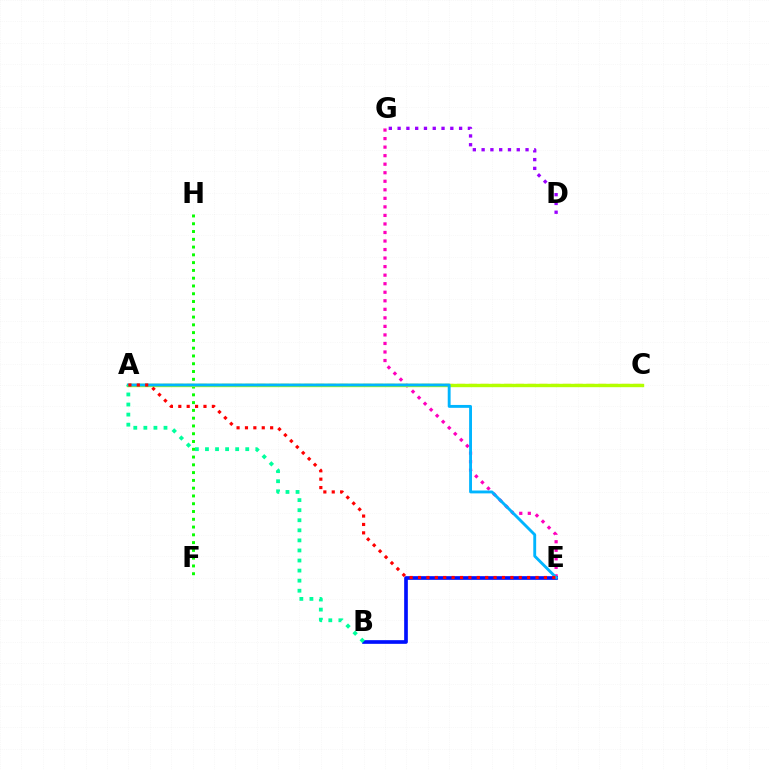{('D', 'G'): [{'color': '#9b00ff', 'line_style': 'dotted', 'thickness': 2.39}], ('F', 'H'): [{'color': '#08ff00', 'line_style': 'dotted', 'thickness': 2.11}], ('E', 'G'): [{'color': '#ff00bd', 'line_style': 'dotted', 'thickness': 2.32}], ('B', 'E'): [{'color': '#0010ff', 'line_style': 'solid', 'thickness': 2.64}], ('A', 'C'): [{'color': '#ffa500', 'line_style': 'dashed', 'thickness': 1.6}, {'color': '#b3ff00', 'line_style': 'solid', 'thickness': 2.43}], ('A', 'E'): [{'color': '#00b5ff', 'line_style': 'solid', 'thickness': 2.07}, {'color': '#ff0000', 'line_style': 'dotted', 'thickness': 2.28}], ('A', 'B'): [{'color': '#00ff9d', 'line_style': 'dotted', 'thickness': 2.74}]}